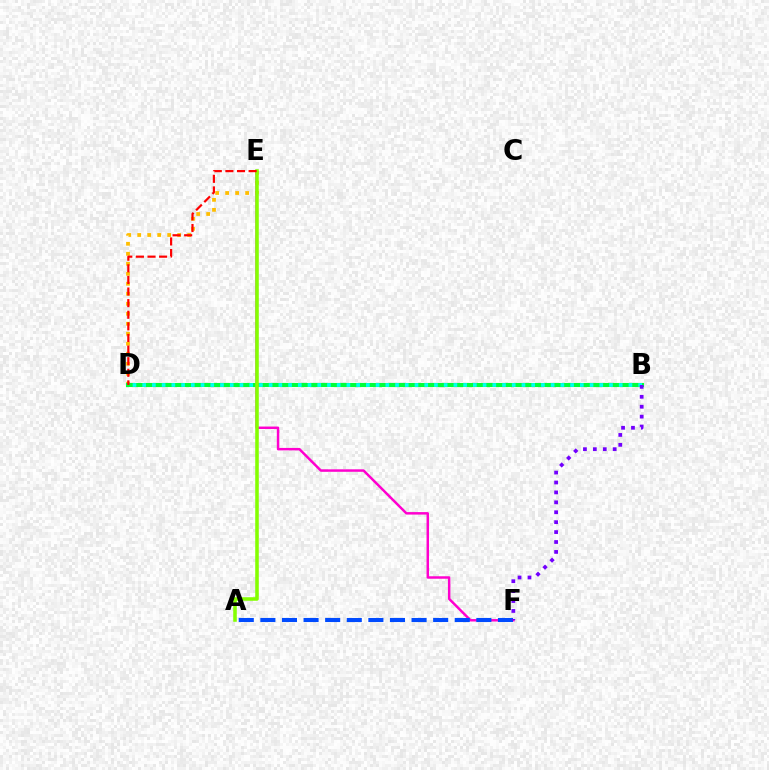{('D', 'E'): [{'color': '#ffbd00', 'line_style': 'dotted', 'thickness': 2.72}, {'color': '#ff0000', 'line_style': 'dashed', 'thickness': 1.58}], ('E', 'F'): [{'color': '#ff00cf', 'line_style': 'solid', 'thickness': 1.78}], ('B', 'D'): [{'color': '#00ff39', 'line_style': 'solid', 'thickness': 2.94}, {'color': '#00fff6', 'line_style': 'dotted', 'thickness': 2.64}], ('A', 'E'): [{'color': '#84ff00', 'line_style': 'solid', 'thickness': 2.56}], ('A', 'F'): [{'color': '#004bff', 'line_style': 'dashed', 'thickness': 2.93}], ('B', 'F'): [{'color': '#7200ff', 'line_style': 'dotted', 'thickness': 2.7}]}